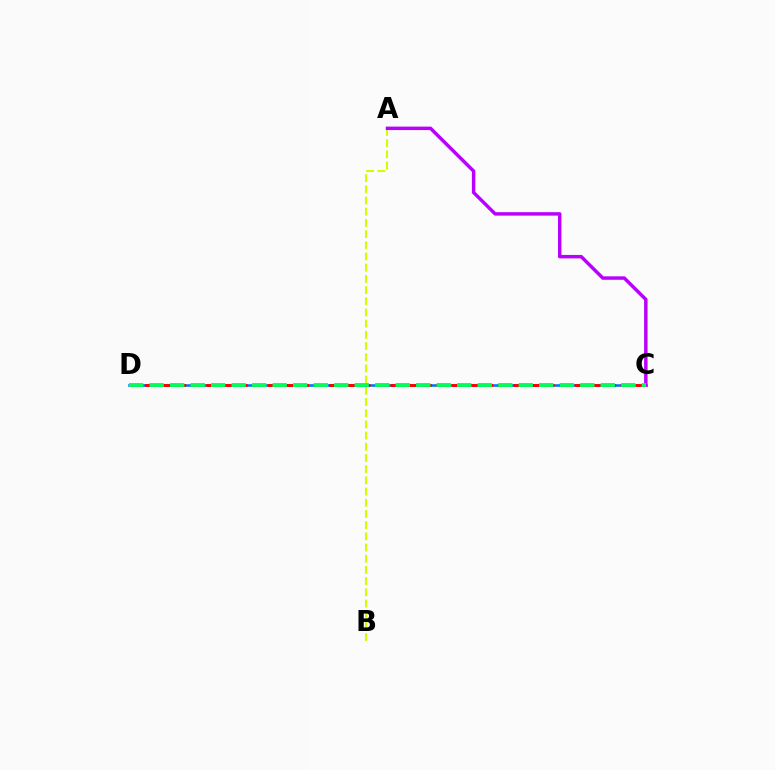{('C', 'D'): [{'color': '#0074ff', 'line_style': 'solid', 'thickness': 1.86}, {'color': '#ff0000', 'line_style': 'dashed', 'thickness': 2.09}, {'color': '#00ff5c', 'line_style': 'dashed', 'thickness': 2.79}], ('A', 'B'): [{'color': '#d1ff00', 'line_style': 'dashed', 'thickness': 1.52}], ('A', 'C'): [{'color': '#b900ff', 'line_style': 'solid', 'thickness': 2.49}]}